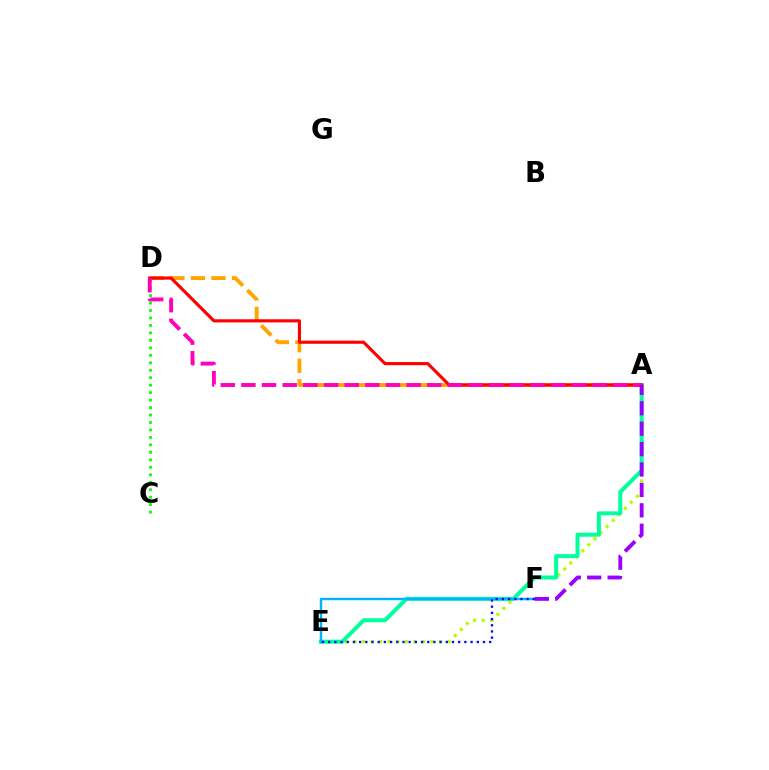{('A', 'E'): [{'color': '#b3ff00', 'line_style': 'dotted', 'thickness': 2.33}, {'color': '#00ff9d', 'line_style': 'solid', 'thickness': 2.87}], ('A', 'D'): [{'color': '#ffa500', 'line_style': 'dashed', 'thickness': 2.79}, {'color': '#ff0000', 'line_style': 'solid', 'thickness': 2.26}, {'color': '#ff00bd', 'line_style': 'dashed', 'thickness': 2.81}], ('E', 'F'): [{'color': '#00b5ff', 'line_style': 'solid', 'thickness': 1.76}, {'color': '#0010ff', 'line_style': 'dotted', 'thickness': 1.68}], ('C', 'D'): [{'color': '#08ff00', 'line_style': 'dotted', 'thickness': 2.03}], ('A', 'F'): [{'color': '#9b00ff', 'line_style': 'dashed', 'thickness': 2.77}]}